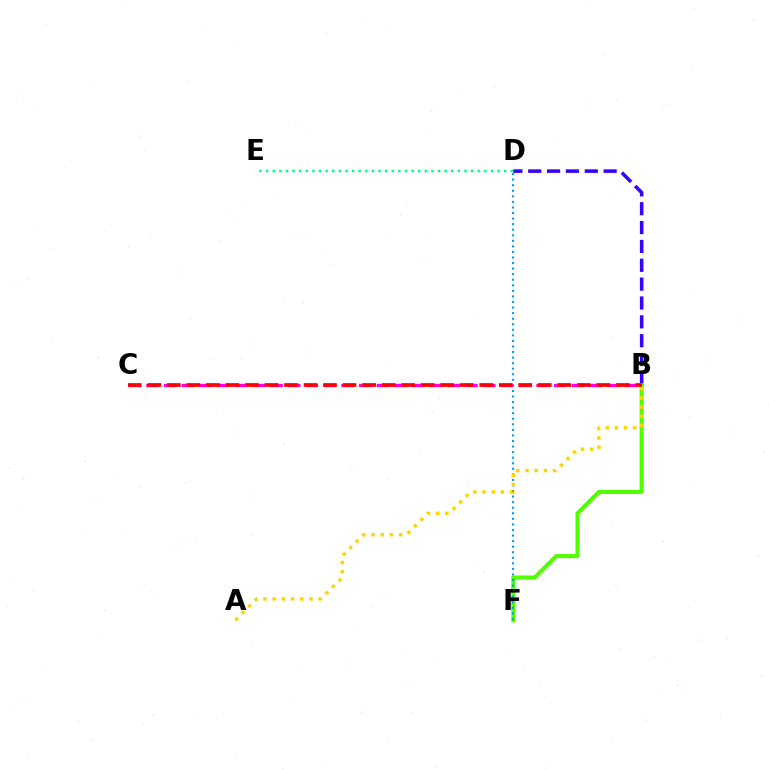{('B', 'D'): [{'color': '#3700ff', 'line_style': 'dashed', 'thickness': 2.56}], ('B', 'F'): [{'color': '#4fff00', 'line_style': 'solid', 'thickness': 2.93}], ('D', 'F'): [{'color': '#009eff', 'line_style': 'dotted', 'thickness': 1.51}], ('A', 'B'): [{'color': '#ffd500', 'line_style': 'dotted', 'thickness': 2.5}], ('B', 'C'): [{'color': '#ff00ed', 'line_style': 'dashed', 'thickness': 2.41}, {'color': '#ff0000', 'line_style': 'dashed', 'thickness': 2.65}], ('D', 'E'): [{'color': '#00ff86', 'line_style': 'dotted', 'thickness': 1.8}]}